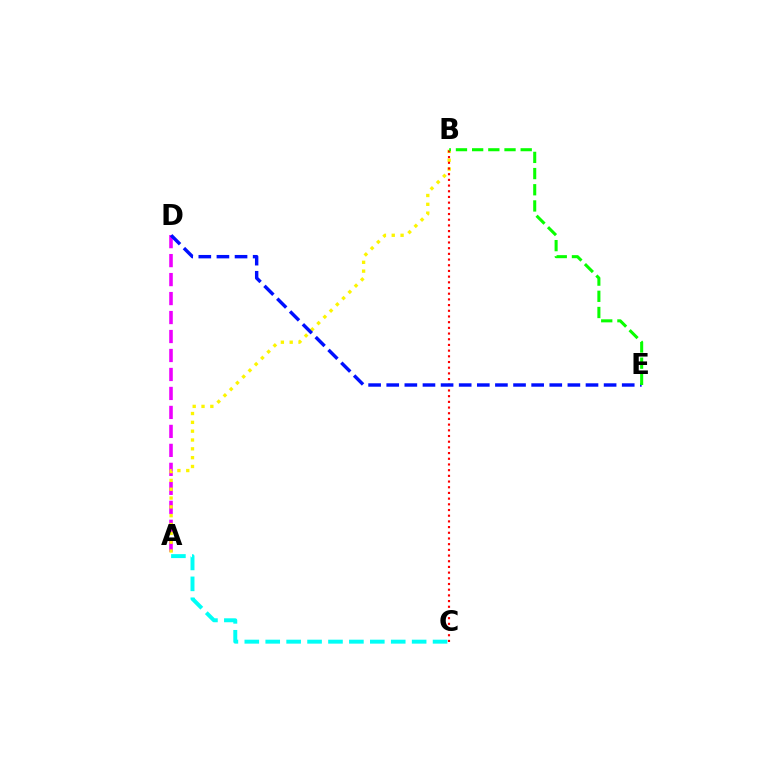{('A', 'D'): [{'color': '#ee00ff', 'line_style': 'dashed', 'thickness': 2.58}], ('A', 'C'): [{'color': '#00fff6', 'line_style': 'dashed', 'thickness': 2.84}], ('A', 'B'): [{'color': '#fcf500', 'line_style': 'dotted', 'thickness': 2.4}], ('B', 'C'): [{'color': '#ff0000', 'line_style': 'dotted', 'thickness': 1.55}], ('D', 'E'): [{'color': '#0010ff', 'line_style': 'dashed', 'thickness': 2.46}], ('B', 'E'): [{'color': '#08ff00', 'line_style': 'dashed', 'thickness': 2.2}]}